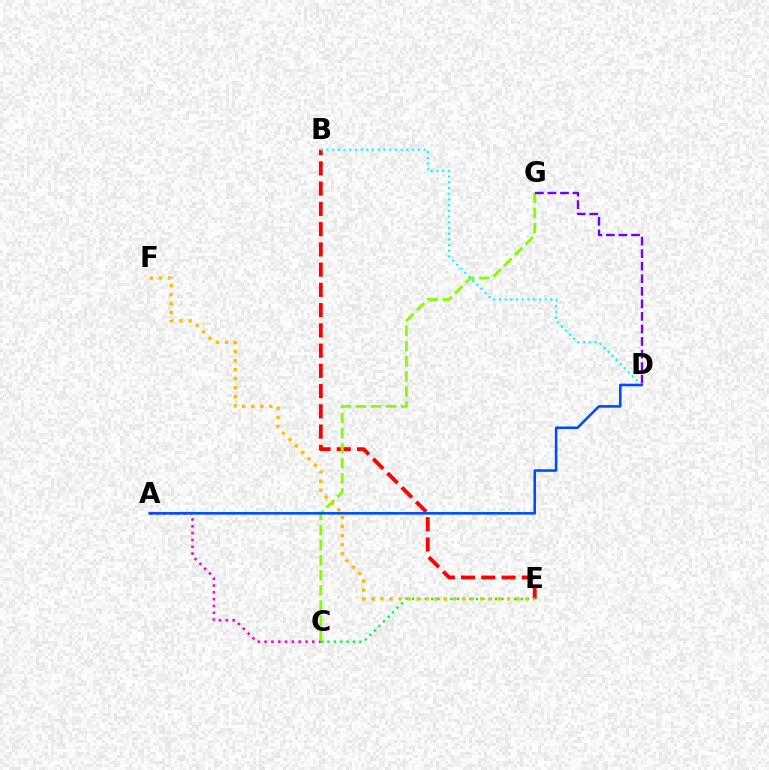{('B', 'E'): [{'color': '#ff0000', 'line_style': 'dashed', 'thickness': 2.75}], ('A', 'C'): [{'color': '#ff00cf', 'line_style': 'dotted', 'thickness': 1.85}], ('C', 'E'): [{'color': '#00ff39', 'line_style': 'dotted', 'thickness': 1.74}], ('C', 'G'): [{'color': '#84ff00', 'line_style': 'dashed', 'thickness': 2.05}], ('D', 'G'): [{'color': '#7200ff', 'line_style': 'dashed', 'thickness': 1.71}], ('B', 'D'): [{'color': '#00fff6', 'line_style': 'dotted', 'thickness': 1.55}], ('E', 'F'): [{'color': '#ffbd00', 'line_style': 'dotted', 'thickness': 2.46}], ('A', 'D'): [{'color': '#004bff', 'line_style': 'solid', 'thickness': 1.86}]}